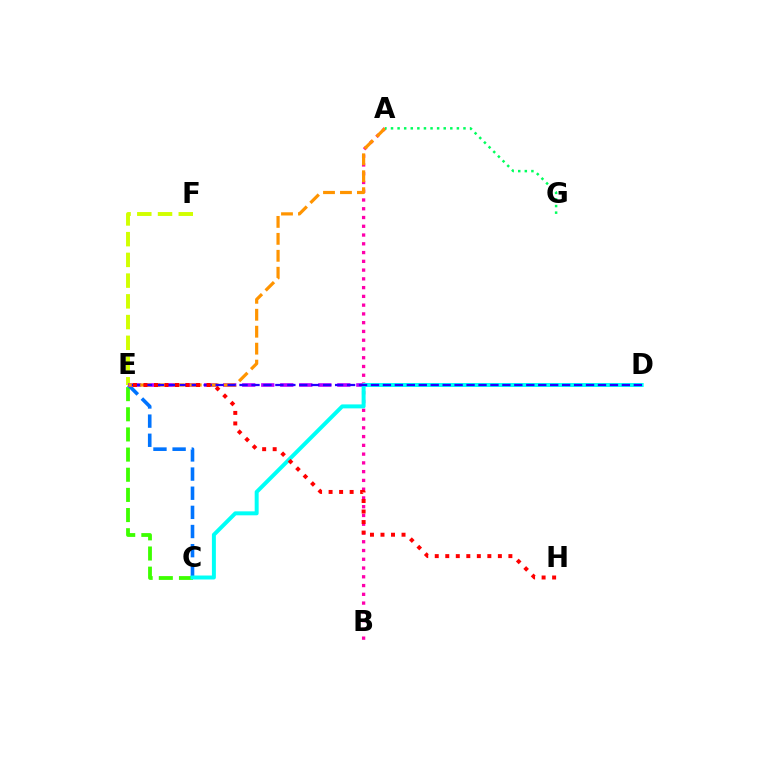{('C', 'E'): [{'color': '#3dff00', 'line_style': 'dashed', 'thickness': 2.74}, {'color': '#0074ff', 'line_style': 'dashed', 'thickness': 2.6}], ('E', 'F'): [{'color': '#d1ff00', 'line_style': 'dashed', 'thickness': 2.82}], ('A', 'B'): [{'color': '#ff00ac', 'line_style': 'dotted', 'thickness': 2.38}], ('D', 'E'): [{'color': '#b900ff', 'line_style': 'dashed', 'thickness': 2.58}, {'color': '#2500ff', 'line_style': 'dashed', 'thickness': 1.62}], ('A', 'E'): [{'color': '#ff9400', 'line_style': 'dashed', 'thickness': 2.3}], ('C', 'D'): [{'color': '#00fff6', 'line_style': 'solid', 'thickness': 2.86}], ('A', 'G'): [{'color': '#00ff5c', 'line_style': 'dotted', 'thickness': 1.79}], ('E', 'H'): [{'color': '#ff0000', 'line_style': 'dotted', 'thickness': 2.86}]}